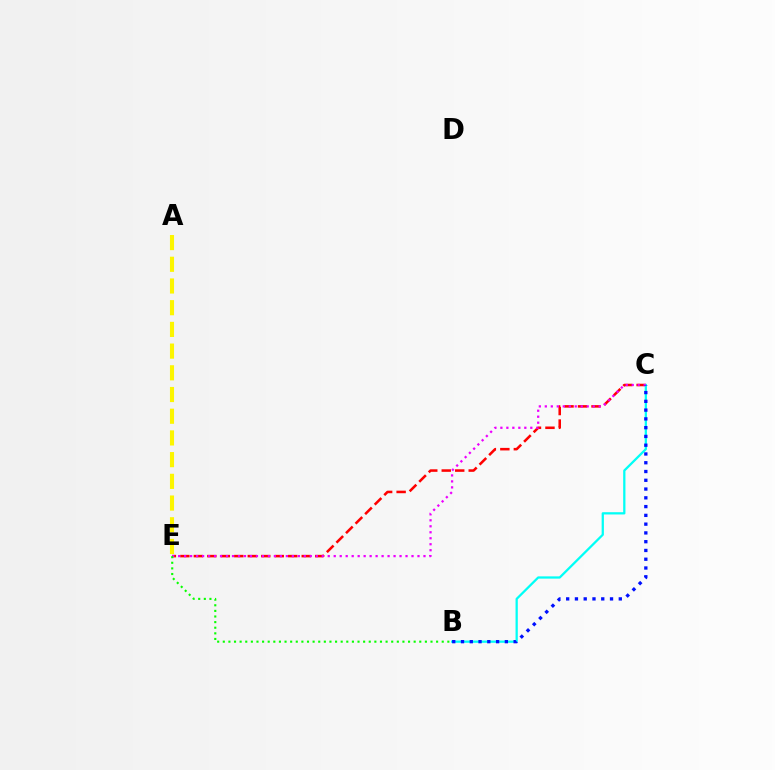{('C', 'E'): [{'color': '#ff0000', 'line_style': 'dashed', 'thickness': 1.83}, {'color': '#ee00ff', 'line_style': 'dotted', 'thickness': 1.63}], ('B', 'C'): [{'color': '#00fff6', 'line_style': 'solid', 'thickness': 1.63}, {'color': '#0010ff', 'line_style': 'dotted', 'thickness': 2.38}], ('A', 'E'): [{'color': '#fcf500', 'line_style': 'dashed', 'thickness': 2.95}], ('B', 'E'): [{'color': '#08ff00', 'line_style': 'dotted', 'thickness': 1.53}]}